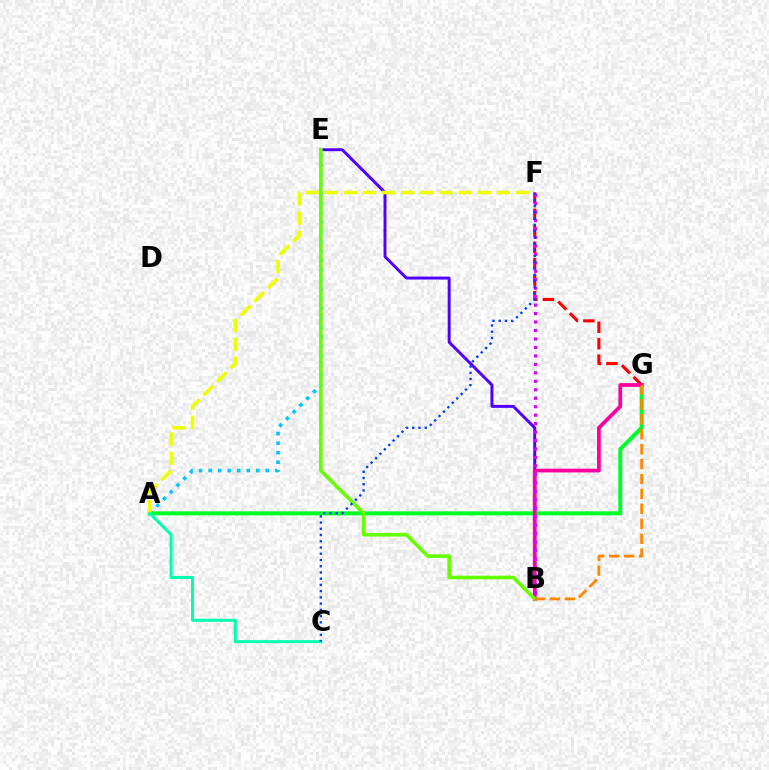{('A', 'E'): [{'color': '#00c7ff', 'line_style': 'dotted', 'thickness': 2.59}], ('B', 'E'): [{'color': '#4f00ff', 'line_style': 'solid', 'thickness': 2.12}, {'color': '#66ff00', 'line_style': 'solid', 'thickness': 2.61}], ('A', 'G'): [{'color': '#00ff27', 'line_style': 'solid', 'thickness': 2.88}], ('A', 'F'): [{'color': '#eeff00', 'line_style': 'dashed', 'thickness': 2.6}], ('F', 'G'): [{'color': '#ff0000', 'line_style': 'dashed', 'thickness': 2.23}], ('B', 'G'): [{'color': '#ff00a0', 'line_style': 'solid', 'thickness': 2.71}, {'color': '#ff8800', 'line_style': 'dashed', 'thickness': 2.03}], ('B', 'F'): [{'color': '#d600ff', 'line_style': 'dotted', 'thickness': 2.3}], ('A', 'C'): [{'color': '#00ffaf', 'line_style': 'solid', 'thickness': 2.16}], ('C', 'F'): [{'color': '#003fff', 'line_style': 'dotted', 'thickness': 1.69}]}